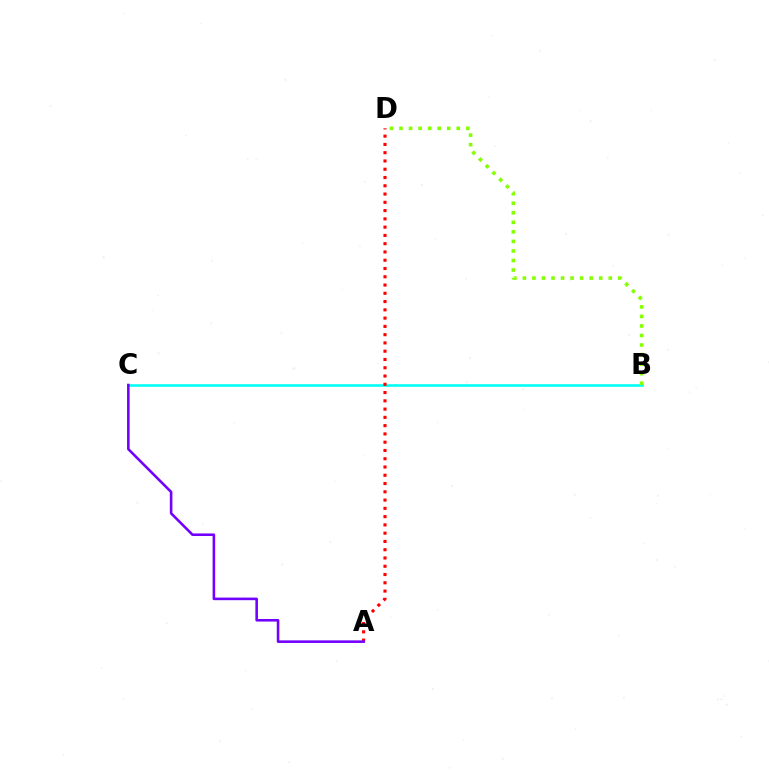{('B', 'C'): [{'color': '#00fff6', 'line_style': 'solid', 'thickness': 1.87}], ('B', 'D'): [{'color': '#84ff00', 'line_style': 'dotted', 'thickness': 2.59}], ('A', 'D'): [{'color': '#ff0000', 'line_style': 'dotted', 'thickness': 2.25}], ('A', 'C'): [{'color': '#7200ff', 'line_style': 'solid', 'thickness': 1.86}]}